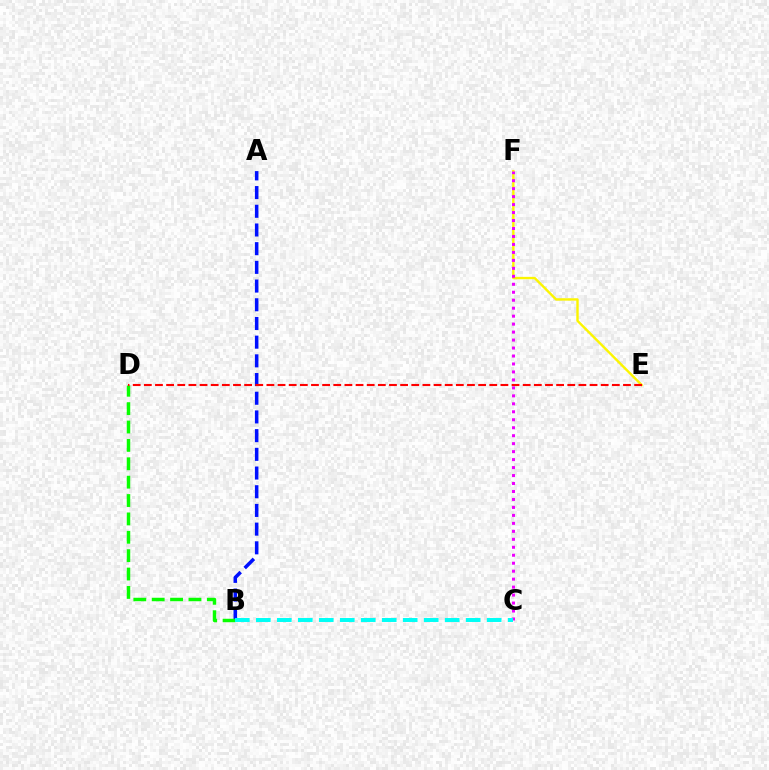{('E', 'F'): [{'color': '#fcf500', 'line_style': 'solid', 'thickness': 1.73}], ('A', 'B'): [{'color': '#0010ff', 'line_style': 'dashed', 'thickness': 2.54}], ('C', 'F'): [{'color': '#ee00ff', 'line_style': 'dotted', 'thickness': 2.17}], ('B', 'D'): [{'color': '#08ff00', 'line_style': 'dashed', 'thickness': 2.5}], ('D', 'E'): [{'color': '#ff0000', 'line_style': 'dashed', 'thickness': 1.51}], ('B', 'C'): [{'color': '#00fff6', 'line_style': 'dashed', 'thickness': 2.85}]}